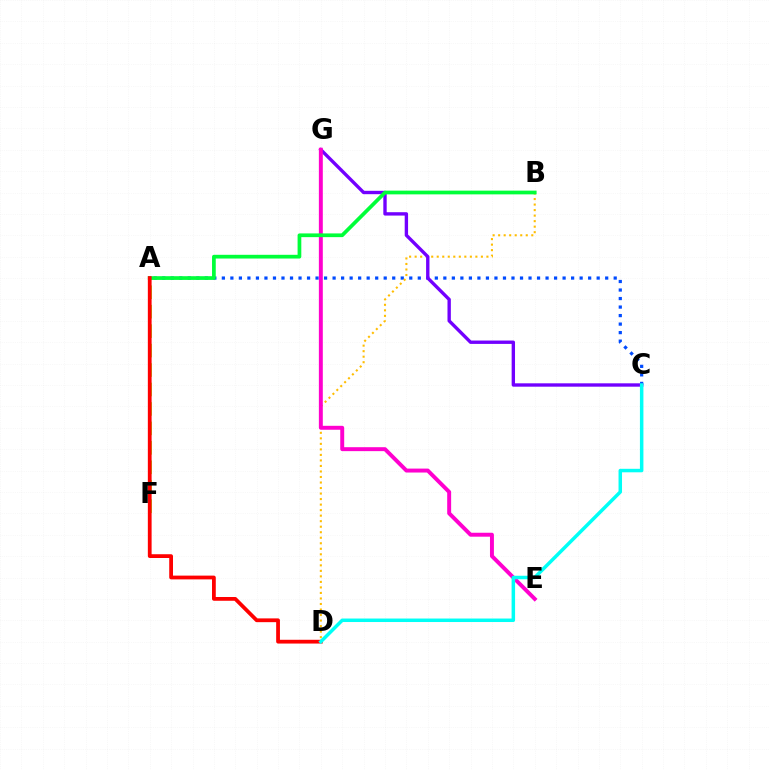{('A', 'C'): [{'color': '#004bff', 'line_style': 'dotted', 'thickness': 2.31}], ('B', 'D'): [{'color': '#ffbd00', 'line_style': 'dotted', 'thickness': 1.5}], ('C', 'G'): [{'color': '#7200ff', 'line_style': 'solid', 'thickness': 2.42}], ('A', 'F'): [{'color': '#84ff00', 'line_style': 'dashed', 'thickness': 2.64}], ('E', 'G'): [{'color': '#ff00cf', 'line_style': 'solid', 'thickness': 2.84}], ('A', 'B'): [{'color': '#00ff39', 'line_style': 'solid', 'thickness': 2.68}], ('A', 'D'): [{'color': '#ff0000', 'line_style': 'solid', 'thickness': 2.72}], ('C', 'D'): [{'color': '#00fff6', 'line_style': 'solid', 'thickness': 2.51}]}